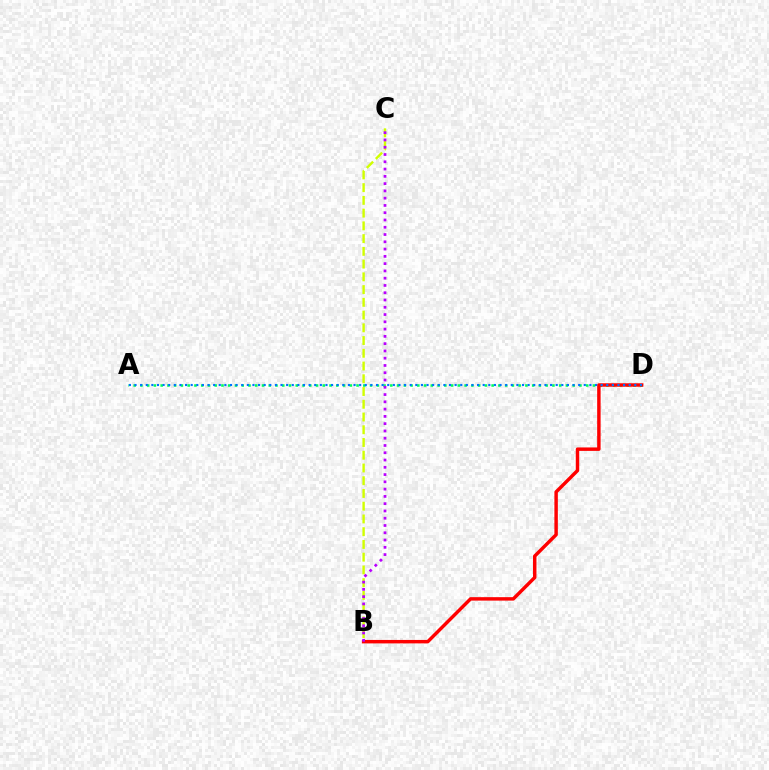{('A', 'D'): [{'color': '#00ff5c', 'line_style': 'dotted', 'thickness': 1.84}, {'color': '#0074ff', 'line_style': 'dotted', 'thickness': 1.53}], ('B', 'D'): [{'color': '#ff0000', 'line_style': 'solid', 'thickness': 2.48}], ('B', 'C'): [{'color': '#d1ff00', 'line_style': 'dashed', 'thickness': 1.73}, {'color': '#b900ff', 'line_style': 'dotted', 'thickness': 1.98}]}